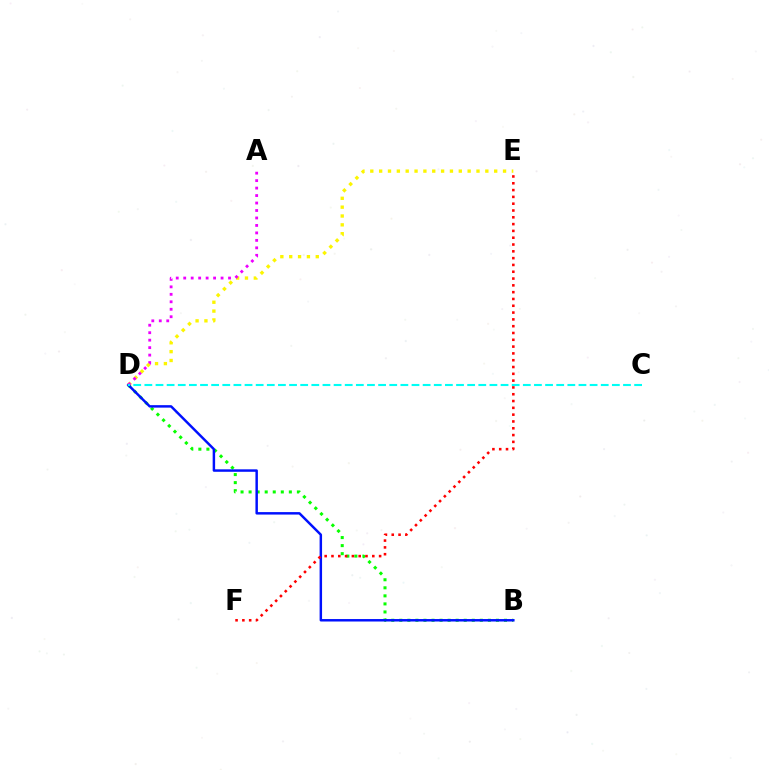{('D', 'E'): [{'color': '#fcf500', 'line_style': 'dotted', 'thickness': 2.4}], ('B', 'D'): [{'color': '#08ff00', 'line_style': 'dotted', 'thickness': 2.19}, {'color': '#0010ff', 'line_style': 'solid', 'thickness': 1.77}], ('A', 'D'): [{'color': '#ee00ff', 'line_style': 'dotted', 'thickness': 2.03}], ('E', 'F'): [{'color': '#ff0000', 'line_style': 'dotted', 'thickness': 1.85}], ('C', 'D'): [{'color': '#00fff6', 'line_style': 'dashed', 'thickness': 1.51}]}